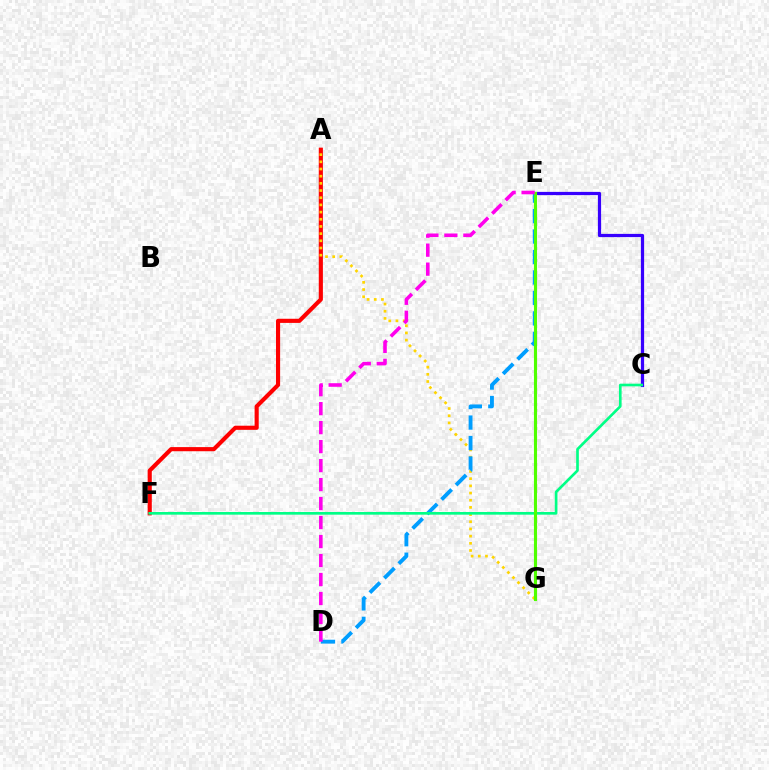{('A', 'F'): [{'color': '#ff0000', 'line_style': 'solid', 'thickness': 2.97}], ('A', 'G'): [{'color': '#ffd500', 'line_style': 'dotted', 'thickness': 1.95}], ('C', 'E'): [{'color': '#3700ff', 'line_style': 'solid', 'thickness': 2.32}], ('D', 'E'): [{'color': '#009eff', 'line_style': 'dashed', 'thickness': 2.78}, {'color': '#ff00ed', 'line_style': 'dashed', 'thickness': 2.58}], ('C', 'F'): [{'color': '#00ff86', 'line_style': 'solid', 'thickness': 1.91}], ('E', 'G'): [{'color': '#4fff00', 'line_style': 'solid', 'thickness': 2.24}]}